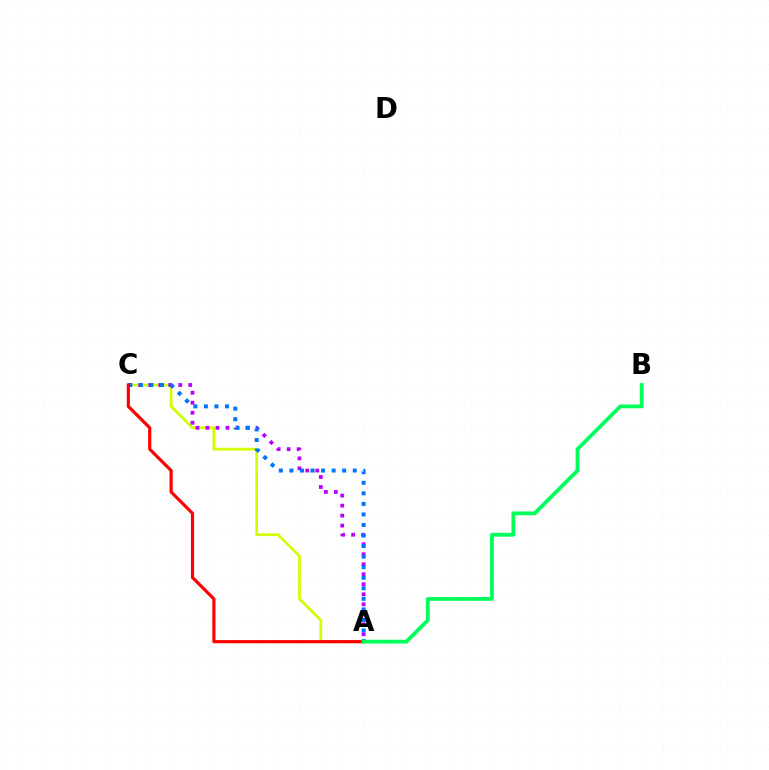{('A', 'C'): [{'color': '#d1ff00', 'line_style': 'solid', 'thickness': 1.97}, {'color': '#b900ff', 'line_style': 'dotted', 'thickness': 2.72}, {'color': '#0074ff', 'line_style': 'dotted', 'thickness': 2.87}, {'color': '#ff0000', 'line_style': 'solid', 'thickness': 2.29}], ('A', 'B'): [{'color': '#00ff5c', 'line_style': 'solid', 'thickness': 2.74}]}